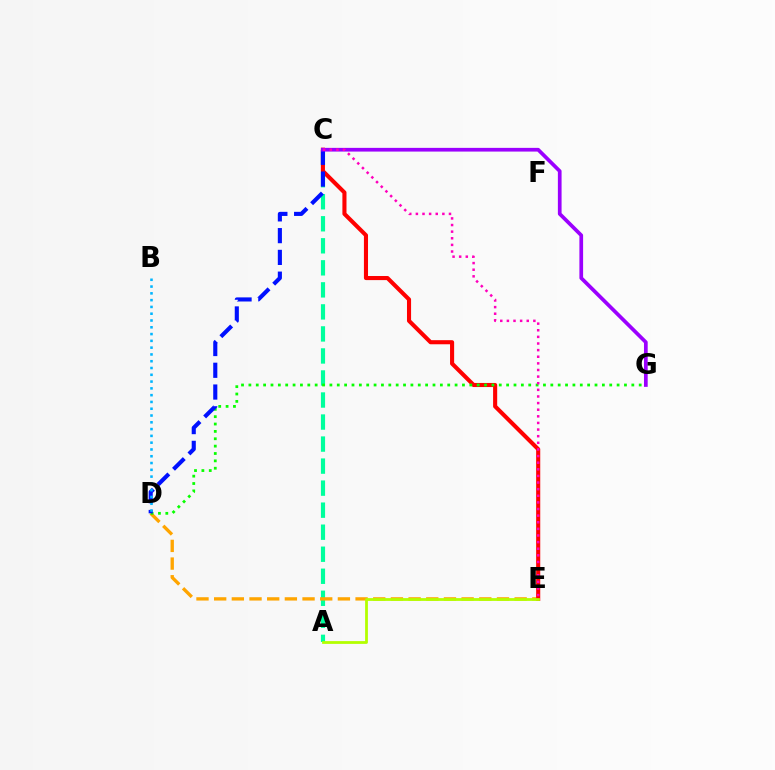{('A', 'C'): [{'color': '#00ff9d', 'line_style': 'dashed', 'thickness': 2.99}], ('D', 'E'): [{'color': '#ffa500', 'line_style': 'dashed', 'thickness': 2.4}], ('C', 'E'): [{'color': '#ff0000', 'line_style': 'solid', 'thickness': 2.95}, {'color': '#ff00bd', 'line_style': 'dotted', 'thickness': 1.8}], ('D', 'G'): [{'color': '#08ff00', 'line_style': 'dotted', 'thickness': 2.0}], ('C', 'D'): [{'color': '#0010ff', 'line_style': 'dashed', 'thickness': 2.96}], ('C', 'G'): [{'color': '#9b00ff', 'line_style': 'solid', 'thickness': 2.67}], ('A', 'E'): [{'color': '#b3ff00', 'line_style': 'solid', 'thickness': 2.0}], ('B', 'D'): [{'color': '#00b5ff', 'line_style': 'dotted', 'thickness': 1.84}]}